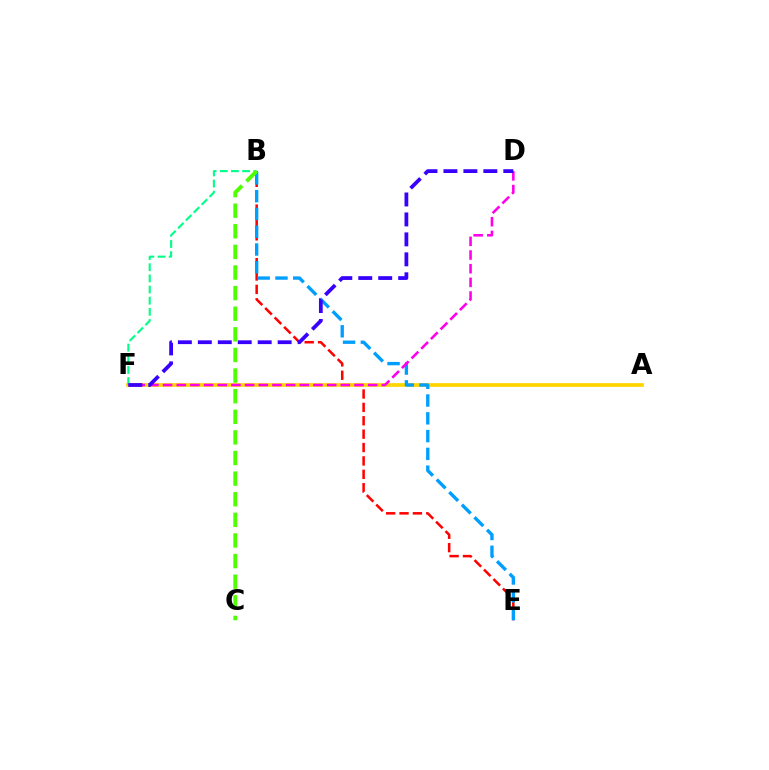{('B', 'E'): [{'color': '#ff0000', 'line_style': 'dashed', 'thickness': 1.82}, {'color': '#009eff', 'line_style': 'dashed', 'thickness': 2.42}], ('A', 'F'): [{'color': '#ffd500', 'line_style': 'solid', 'thickness': 2.67}], ('B', 'F'): [{'color': '#00ff86', 'line_style': 'dashed', 'thickness': 1.52}], ('D', 'F'): [{'color': '#ff00ed', 'line_style': 'dashed', 'thickness': 1.86}, {'color': '#3700ff', 'line_style': 'dashed', 'thickness': 2.71}], ('B', 'C'): [{'color': '#4fff00', 'line_style': 'dashed', 'thickness': 2.8}]}